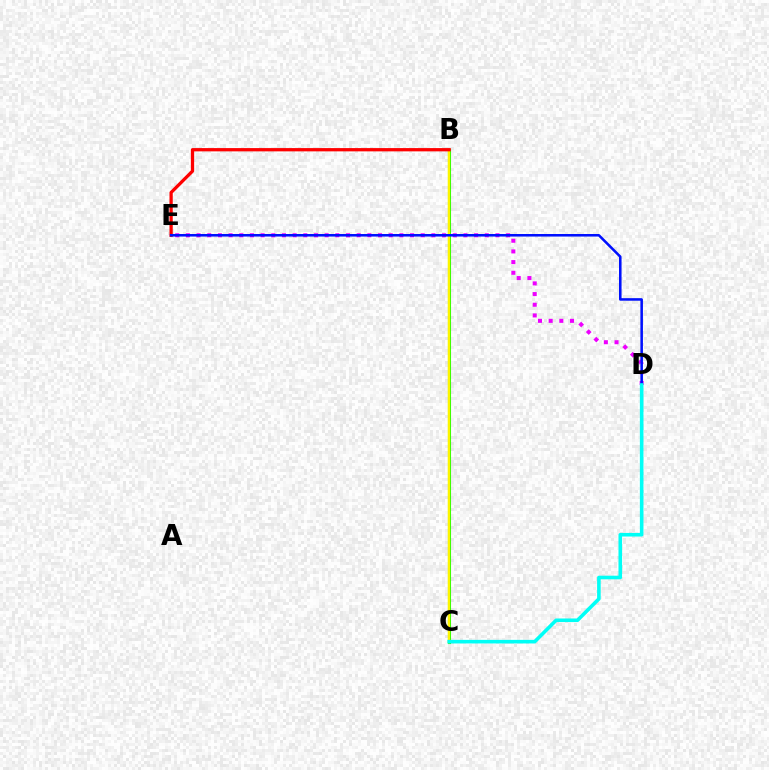{('B', 'C'): [{'color': '#08ff00', 'line_style': 'solid', 'thickness': 2.21}, {'color': '#fcf500', 'line_style': 'solid', 'thickness': 1.79}], ('B', 'E'): [{'color': '#ff0000', 'line_style': 'solid', 'thickness': 2.36}], ('D', 'E'): [{'color': '#ee00ff', 'line_style': 'dotted', 'thickness': 2.9}, {'color': '#0010ff', 'line_style': 'solid', 'thickness': 1.84}], ('C', 'D'): [{'color': '#00fff6', 'line_style': 'solid', 'thickness': 2.59}]}